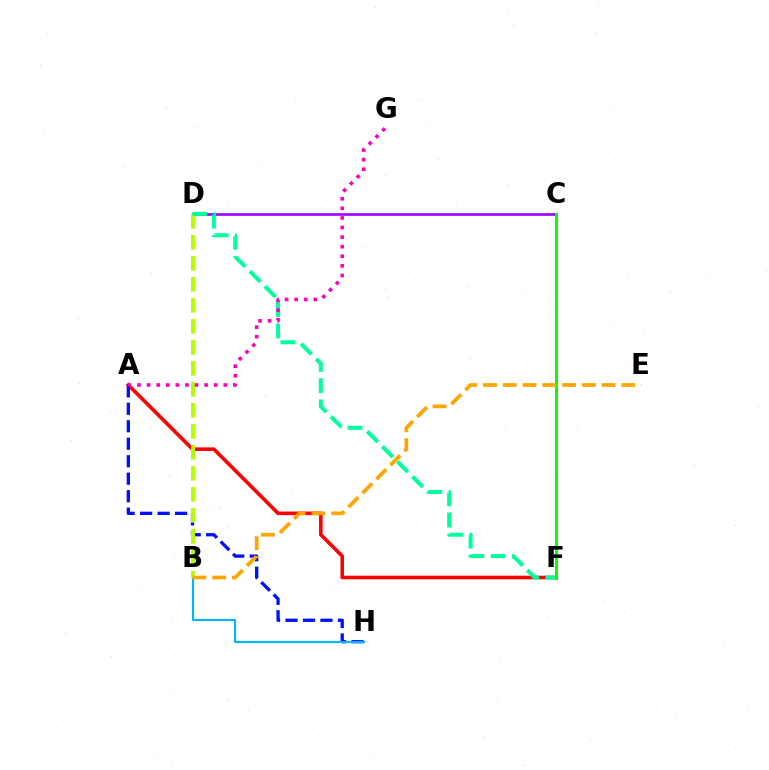{('A', 'F'): [{'color': '#ff0000', 'line_style': 'solid', 'thickness': 2.59}], ('C', 'D'): [{'color': '#9b00ff', 'line_style': 'solid', 'thickness': 1.89}], ('A', 'H'): [{'color': '#0010ff', 'line_style': 'dashed', 'thickness': 2.37}], ('B', 'H'): [{'color': '#00b5ff', 'line_style': 'solid', 'thickness': 1.55}], ('B', 'D'): [{'color': '#b3ff00', 'line_style': 'dashed', 'thickness': 2.85}], ('D', 'F'): [{'color': '#00ff9d', 'line_style': 'dashed', 'thickness': 2.89}], ('A', 'G'): [{'color': '#ff00bd', 'line_style': 'dotted', 'thickness': 2.61}], ('C', 'F'): [{'color': '#08ff00', 'line_style': 'solid', 'thickness': 2.14}], ('B', 'E'): [{'color': '#ffa500', 'line_style': 'dashed', 'thickness': 2.69}]}